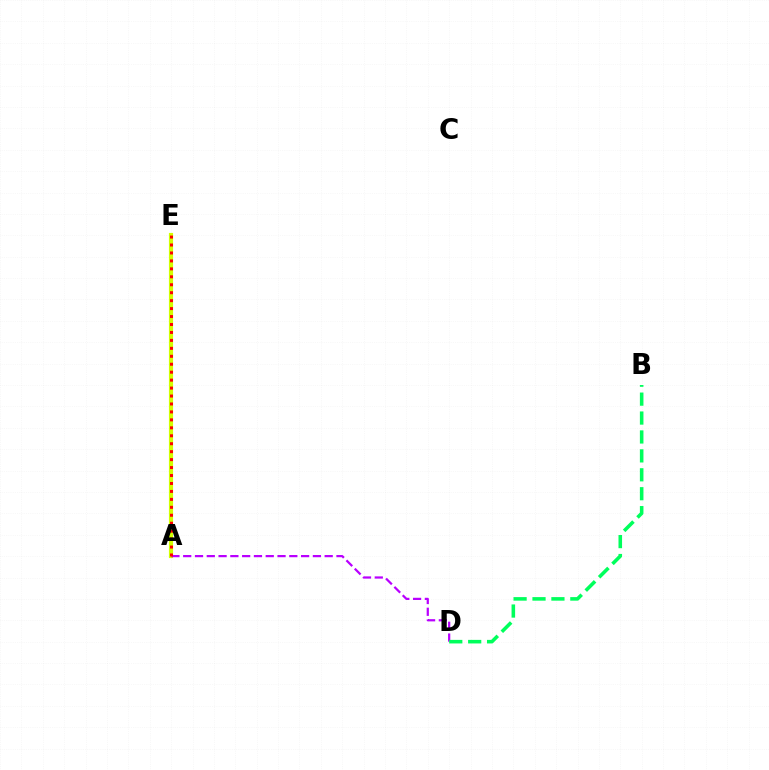{('A', 'E'): [{'color': '#0074ff', 'line_style': 'dashed', 'thickness': 1.86}, {'color': '#d1ff00', 'line_style': 'solid', 'thickness': 2.99}, {'color': '#ff0000', 'line_style': 'dotted', 'thickness': 2.16}], ('A', 'D'): [{'color': '#b900ff', 'line_style': 'dashed', 'thickness': 1.6}], ('B', 'D'): [{'color': '#00ff5c', 'line_style': 'dashed', 'thickness': 2.57}]}